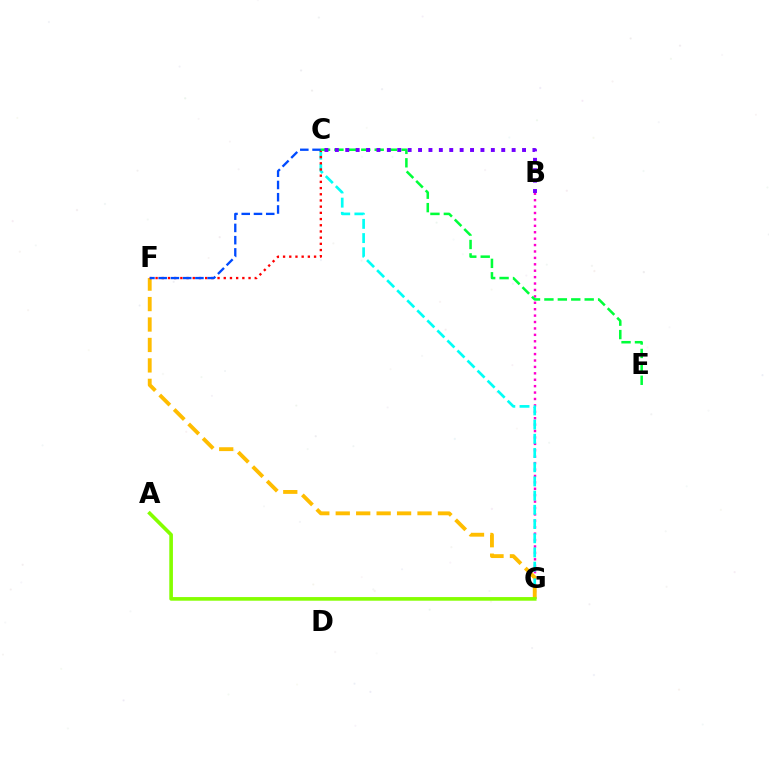{('B', 'G'): [{'color': '#ff00cf', 'line_style': 'dotted', 'thickness': 1.74}], ('C', 'G'): [{'color': '#00fff6', 'line_style': 'dashed', 'thickness': 1.93}], ('F', 'G'): [{'color': '#ffbd00', 'line_style': 'dashed', 'thickness': 2.78}], ('A', 'G'): [{'color': '#84ff00', 'line_style': 'solid', 'thickness': 2.62}], ('C', 'F'): [{'color': '#ff0000', 'line_style': 'dotted', 'thickness': 1.68}, {'color': '#004bff', 'line_style': 'dashed', 'thickness': 1.66}], ('C', 'E'): [{'color': '#00ff39', 'line_style': 'dashed', 'thickness': 1.82}], ('B', 'C'): [{'color': '#7200ff', 'line_style': 'dotted', 'thickness': 2.83}]}